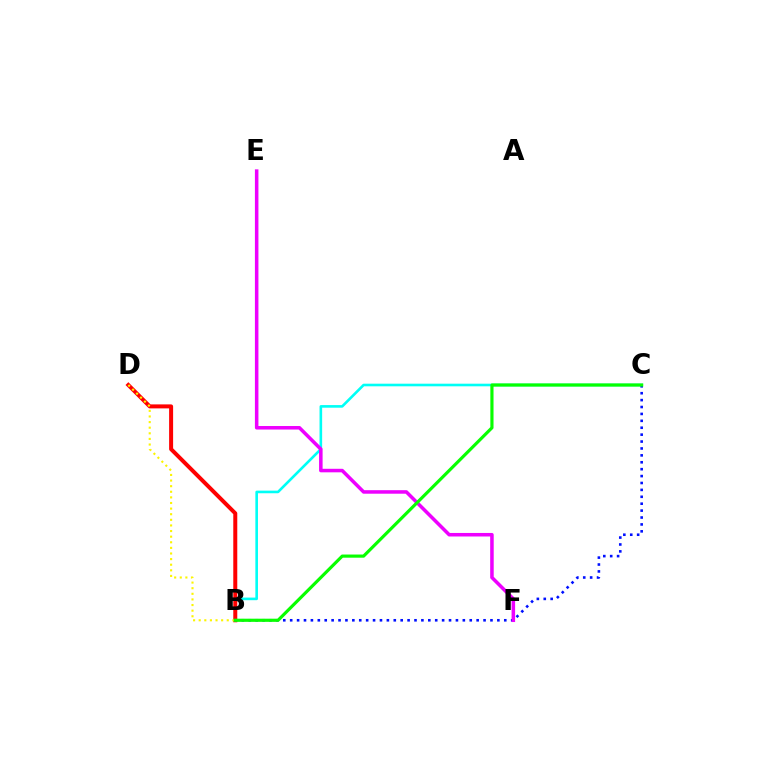{('B', 'C'): [{'color': '#00fff6', 'line_style': 'solid', 'thickness': 1.89}, {'color': '#0010ff', 'line_style': 'dotted', 'thickness': 1.88}, {'color': '#08ff00', 'line_style': 'solid', 'thickness': 2.28}], ('B', 'D'): [{'color': '#ff0000', 'line_style': 'solid', 'thickness': 2.88}, {'color': '#fcf500', 'line_style': 'dotted', 'thickness': 1.52}], ('E', 'F'): [{'color': '#ee00ff', 'line_style': 'solid', 'thickness': 2.54}]}